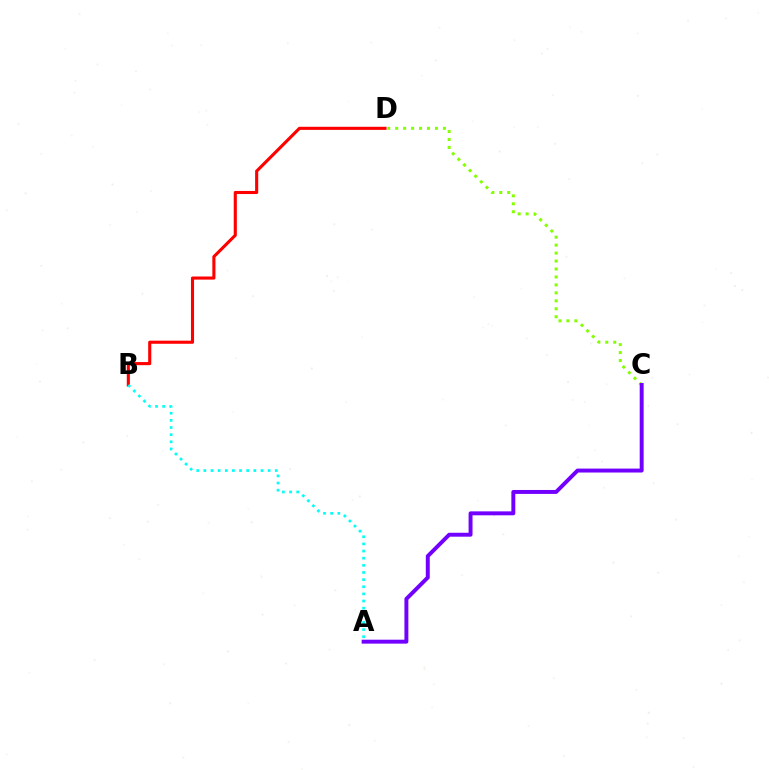{('C', 'D'): [{'color': '#84ff00', 'line_style': 'dotted', 'thickness': 2.16}], ('B', 'D'): [{'color': '#ff0000', 'line_style': 'solid', 'thickness': 2.23}], ('A', 'B'): [{'color': '#00fff6', 'line_style': 'dotted', 'thickness': 1.94}], ('A', 'C'): [{'color': '#7200ff', 'line_style': 'solid', 'thickness': 2.83}]}